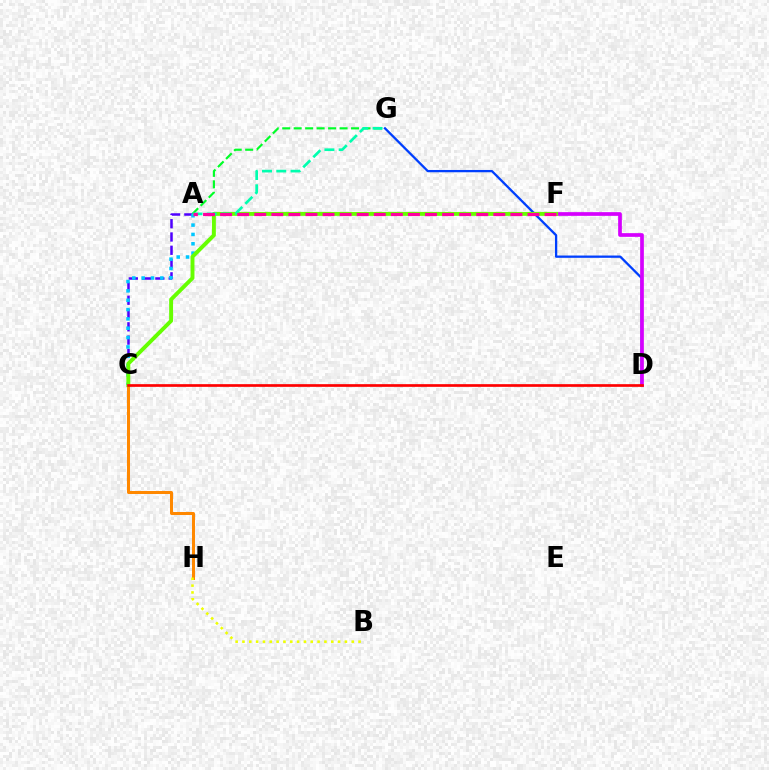{('D', 'G'): [{'color': '#003fff', 'line_style': 'solid', 'thickness': 1.65}], ('A', 'C'): [{'color': '#4f00ff', 'line_style': 'dashed', 'thickness': 1.8}, {'color': '#00c7ff', 'line_style': 'dotted', 'thickness': 2.54}], ('C', 'H'): [{'color': '#ff8800', 'line_style': 'solid', 'thickness': 2.17}], ('D', 'F'): [{'color': '#d600ff', 'line_style': 'solid', 'thickness': 2.66}], ('A', 'G'): [{'color': '#00ff27', 'line_style': 'dashed', 'thickness': 1.56}, {'color': '#00ffaf', 'line_style': 'dashed', 'thickness': 1.94}], ('C', 'F'): [{'color': '#66ff00', 'line_style': 'solid', 'thickness': 2.82}], ('C', 'D'): [{'color': '#ff0000', 'line_style': 'solid', 'thickness': 1.93}], ('B', 'H'): [{'color': '#eeff00', 'line_style': 'dotted', 'thickness': 1.86}], ('A', 'F'): [{'color': '#ff00a0', 'line_style': 'dashed', 'thickness': 2.32}]}